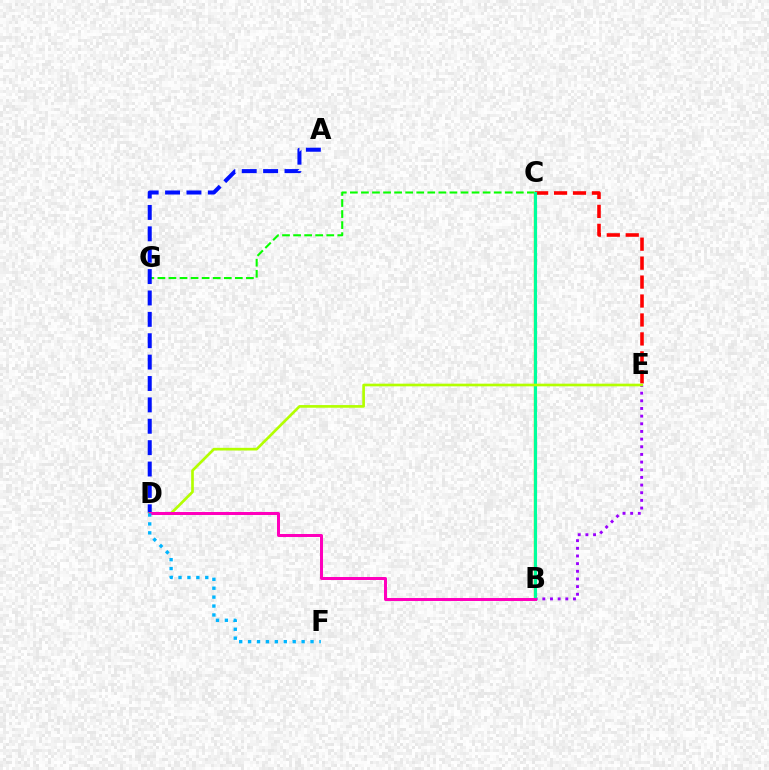{('B', 'E'): [{'color': '#9b00ff', 'line_style': 'dotted', 'thickness': 2.08}], ('C', 'G'): [{'color': '#08ff00', 'line_style': 'dashed', 'thickness': 1.5}], ('A', 'D'): [{'color': '#0010ff', 'line_style': 'dashed', 'thickness': 2.9}], ('C', 'E'): [{'color': '#ff0000', 'line_style': 'dashed', 'thickness': 2.57}], ('B', 'C'): [{'color': '#ffa500', 'line_style': 'solid', 'thickness': 1.71}, {'color': '#00ff9d', 'line_style': 'solid', 'thickness': 2.27}], ('D', 'E'): [{'color': '#b3ff00', 'line_style': 'solid', 'thickness': 1.92}], ('B', 'D'): [{'color': '#ff00bd', 'line_style': 'solid', 'thickness': 2.15}], ('D', 'F'): [{'color': '#00b5ff', 'line_style': 'dotted', 'thickness': 2.42}]}